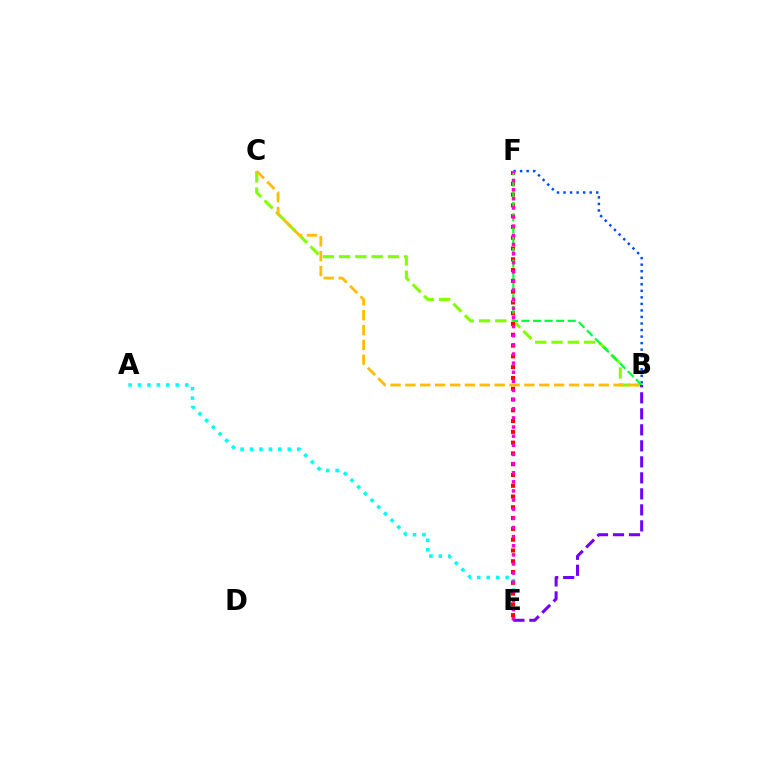{('B', 'F'): [{'color': '#004bff', 'line_style': 'dotted', 'thickness': 1.78}, {'color': '#00ff39', 'line_style': 'dashed', 'thickness': 1.57}], ('B', 'C'): [{'color': '#84ff00', 'line_style': 'dashed', 'thickness': 2.21}, {'color': '#ffbd00', 'line_style': 'dashed', 'thickness': 2.02}], ('A', 'E'): [{'color': '#00fff6', 'line_style': 'dotted', 'thickness': 2.57}], ('E', 'F'): [{'color': '#ff0000', 'line_style': 'dotted', 'thickness': 2.93}, {'color': '#ff00cf', 'line_style': 'dotted', 'thickness': 2.48}], ('B', 'E'): [{'color': '#7200ff', 'line_style': 'dashed', 'thickness': 2.17}]}